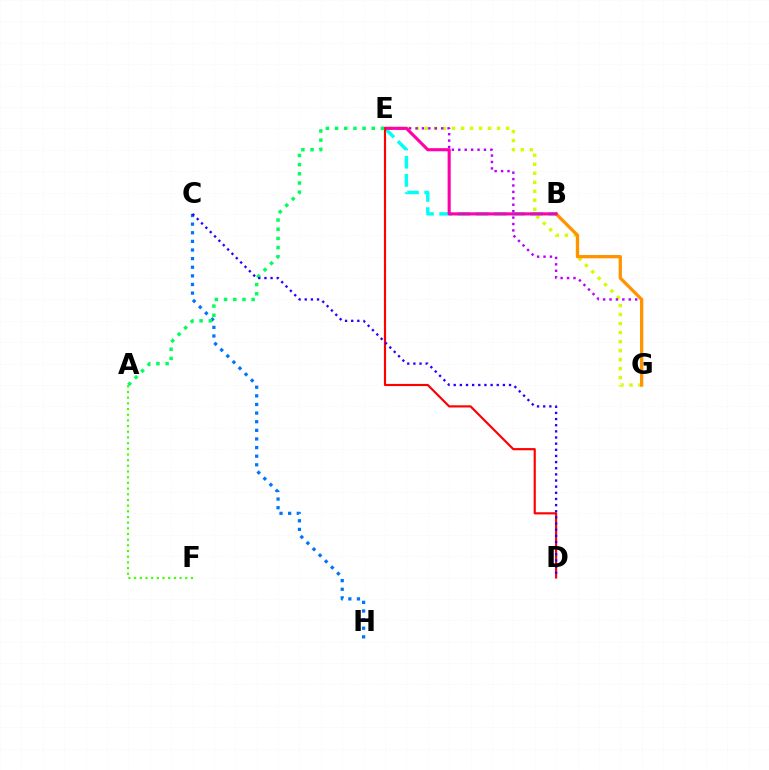{('E', 'G'): [{'color': '#d1ff00', 'line_style': 'dotted', 'thickness': 2.45}, {'color': '#b900ff', 'line_style': 'dotted', 'thickness': 1.74}], ('C', 'H'): [{'color': '#0074ff', 'line_style': 'dotted', 'thickness': 2.34}], ('A', 'F'): [{'color': '#3dff00', 'line_style': 'dotted', 'thickness': 1.54}], ('B', 'E'): [{'color': '#00fff6', 'line_style': 'dashed', 'thickness': 2.47}, {'color': '#ff00ac', 'line_style': 'solid', 'thickness': 2.24}], ('B', 'G'): [{'color': '#ff9400', 'line_style': 'solid', 'thickness': 2.37}], ('D', 'E'): [{'color': '#ff0000', 'line_style': 'solid', 'thickness': 1.56}], ('A', 'E'): [{'color': '#00ff5c', 'line_style': 'dotted', 'thickness': 2.49}], ('C', 'D'): [{'color': '#2500ff', 'line_style': 'dotted', 'thickness': 1.67}]}